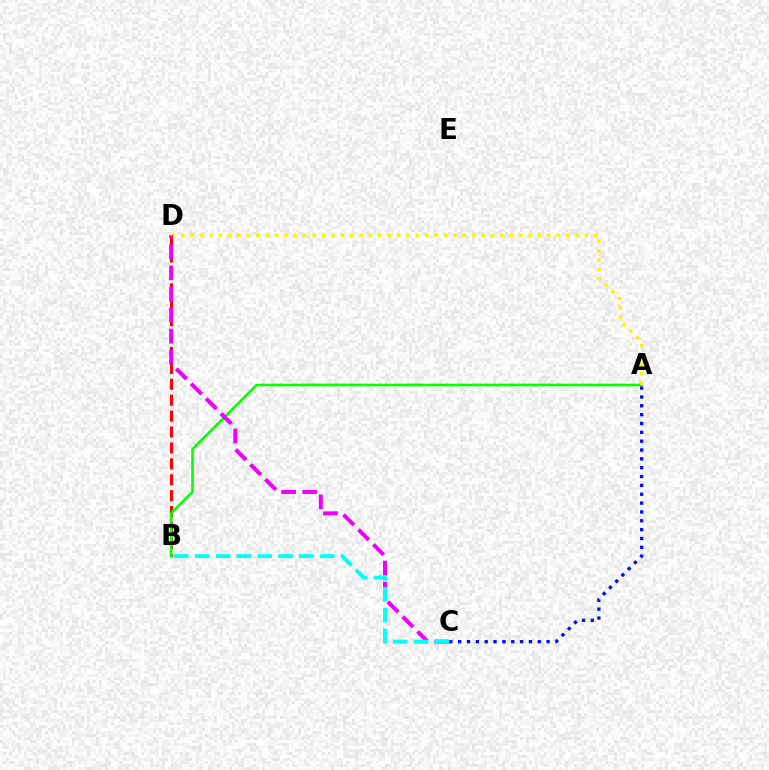{('B', 'D'): [{'color': '#ff0000', 'line_style': 'dashed', 'thickness': 2.16}], ('A', 'B'): [{'color': '#08ff00', 'line_style': 'solid', 'thickness': 1.9}], ('A', 'D'): [{'color': '#fcf500', 'line_style': 'dotted', 'thickness': 2.55}], ('C', 'D'): [{'color': '#ee00ff', 'line_style': 'dashed', 'thickness': 2.86}], ('B', 'C'): [{'color': '#00fff6', 'line_style': 'dashed', 'thickness': 2.83}], ('A', 'C'): [{'color': '#0010ff', 'line_style': 'dotted', 'thickness': 2.4}]}